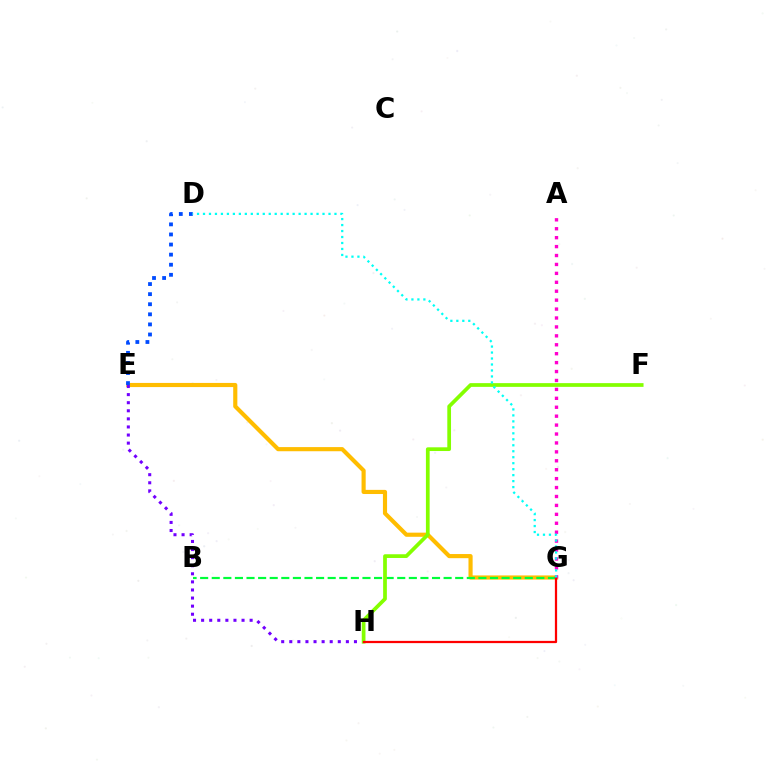{('E', 'G'): [{'color': '#ffbd00', 'line_style': 'solid', 'thickness': 2.98}], ('B', 'G'): [{'color': '#00ff39', 'line_style': 'dashed', 'thickness': 1.57}], ('E', 'H'): [{'color': '#7200ff', 'line_style': 'dotted', 'thickness': 2.2}], ('F', 'H'): [{'color': '#84ff00', 'line_style': 'solid', 'thickness': 2.68}], ('A', 'G'): [{'color': '#ff00cf', 'line_style': 'dotted', 'thickness': 2.42}], ('D', 'E'): [{'color': '#004bff', 'line_style': 'dotted', 'thickness': 2.74}], ('G', 'H'): [{'color': '#ff0000', 'line_style': 'solid', 'thickness': 1.62}], ('D', 'G'): [{'color': '#00fff6', 'line_style': 'dotted', 'thickness': 1.62}]}